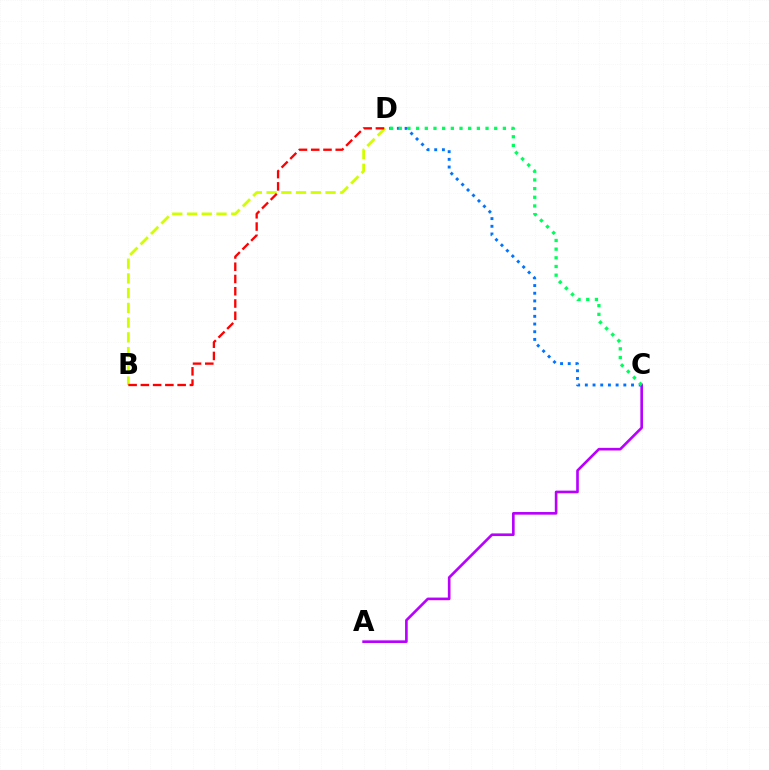{('A', 'C'): [{'color': '#b900ff', 'line_style': 'solid', 'thickness': 1.9}], ('C', 'D'): [{'color': '#0074ff', 'line_style': 'dotted', 'thickness': 2.09}, {'color': '#00ff5c', 'line_style': 'dotted', 'thickness': 2.36}], ('B', 'D'): [{'color': '#d1ff00', 'line_style': 'dashed', 'thickness': 2.0}, {'color': '#ff0000', 'line_style': 'dashed', 'thickness': 1.67}]}